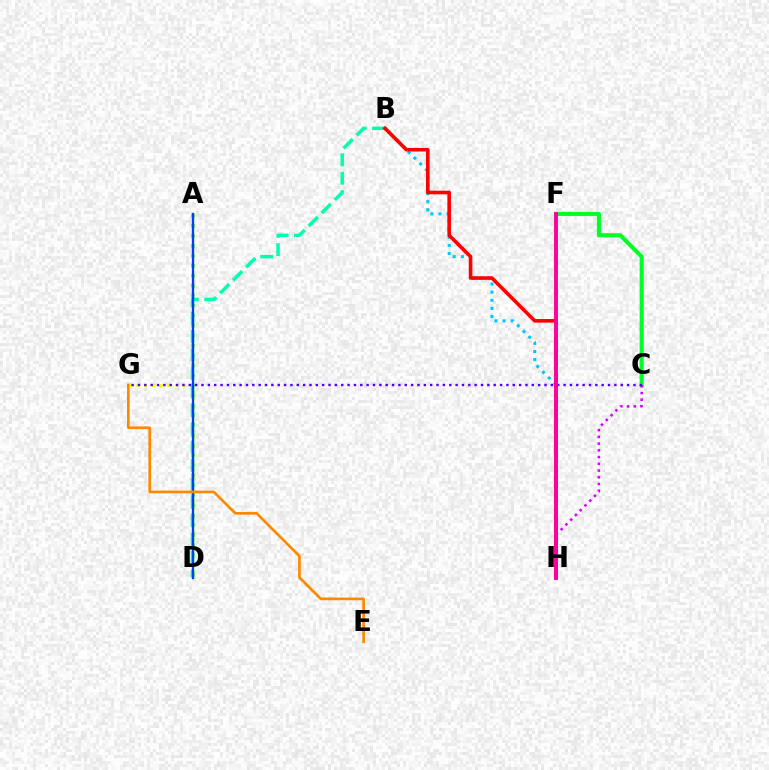{('D', 'G'): [{'color': '#eeff00', 'line_style': 'dotted', 'thickness': 2.12}], ('C', 'F'): [{'color': '#00ff27', 'line_style': 'solid', 'thickness': 2.94}], ('A', 'D'): [{'color': '#66ff00', 'line_style': 'dotted', 'thickness': 2.71}, {'color': '#003fff', 'line_style': 'solid', 'thickness': 1.67}], ('B', 'D'): [{'color': '#00ffaf', 'line_style': 'dashed', 'thickness': 2.5}], ('C', 'H'): [{'color': '#d600ff', 'line_style': 'dotted', 'thickness': 1.83}], ('B', 'H'): [{'color': '#00c7ff', 'line_style': 'dotted', 'thickness': 2.21}, {'color': '#ff0000', 'line_style': 'solid', 'thickness': 2.59}], ('E', 'G'): [{'color': '#ff8800', 'line_style': 'solid', 'thickness': 1.93}], ('C', 'G'): [{'color': '#4f00ff', 'line_style': 'dotted', 'thickness': 1.73}], ('F', 'H'): [{'color': '#ff00a0', 'line_style': 'solid', 'thickness': 2.82}]}